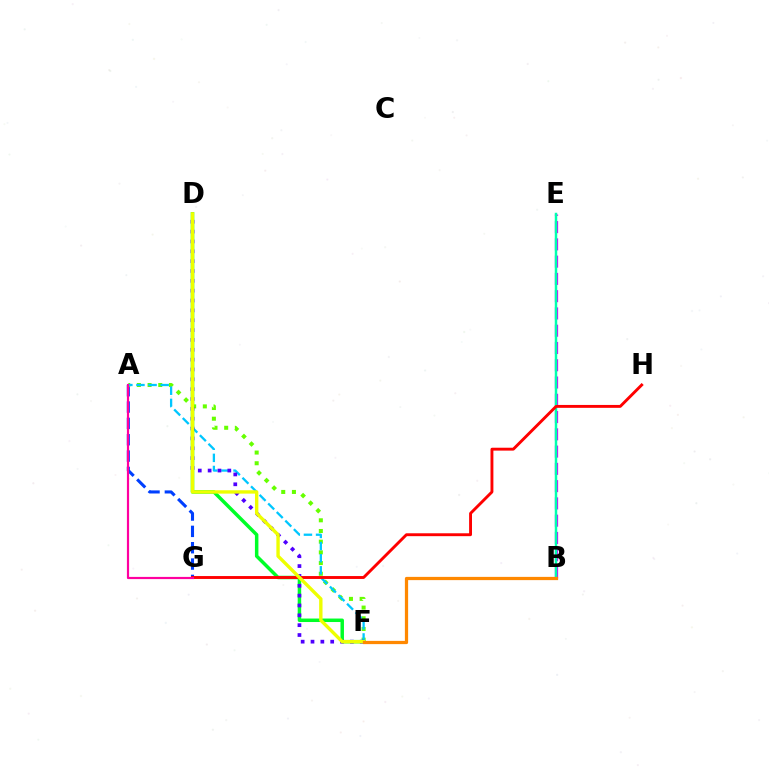{('A', 'G'): [{'color': '#003fff', 'line_style': 'dashed', 'thickness': 2.22}, {'color': '#ff00a0', 'line_style': 'solid', 'thickness': 1.57}], ('B', 'E'): [{'color': '#d600ff', 'line_style': 'dashed', 'thickness': 2.35}, {'color': '#00ffaf', 'line_style': 'solid', 'thickness': 1.78}], ('A', 'F'): [{'color': '#66ff00', 'line_style': 'dotted', 'thickness': 2.9}, {'color': '#00c7ff', 'line_style': 'dashed', 'thickness': 1.65}], ('D', 'F'): [{'color': '#00ff27', 'line_style': 'solid', 'thickness': 2.51}, {'color': '#4f00ff', 'line_style': 'dotted', 'thickness': 2.68}, {'color': '#eeff00', 'line_style': 'solid', 'thickness': 2.43}], ('G', 'H'): [{'color': '#ff0000', 'line_style': 'solid', 'thickness': 2.08}], ('B', 'F'): [{'color': '#ff8800', 'line_style': 'solid', 'thickness': 2.34}]}